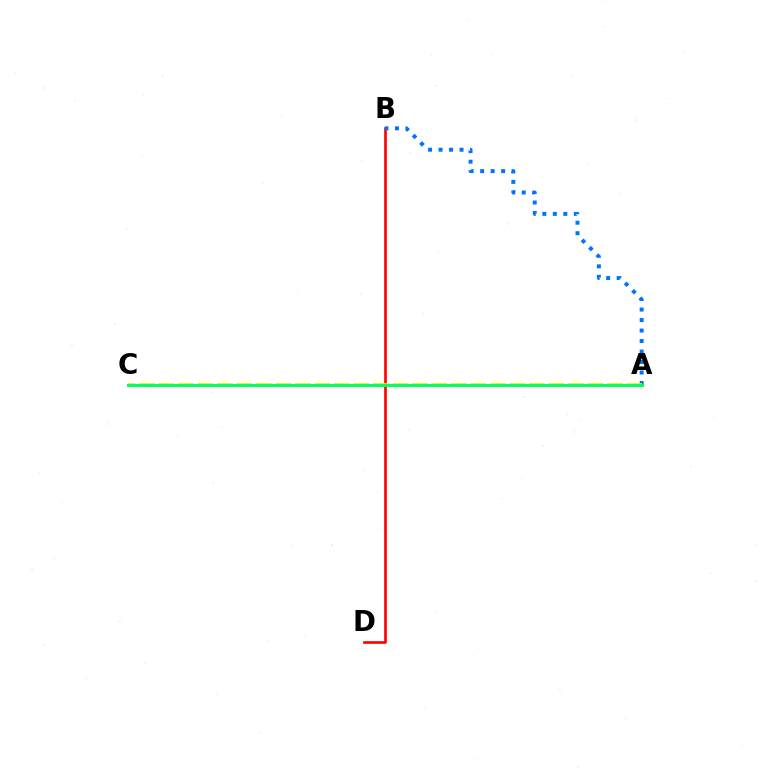{('A', 'C'): [{'color': '#b900ff', 'line_style': 'dotted', 'thickness': 1.76}, {'color': '#d1ff00', 'line_style': 'dashed', 'thickness': 2.66}, {'color': '#00ff5c', 'line_style': 'solid', 'thickness': 2.11}], ('B', 'D'): [{'color': '#ff0000', 'line_style': 'solid', 'thickness': 1.9}], ('A', 'B'): [{'color': '#0074ff', 'line_style': 'dotted', 'thickness': 2.85}]}